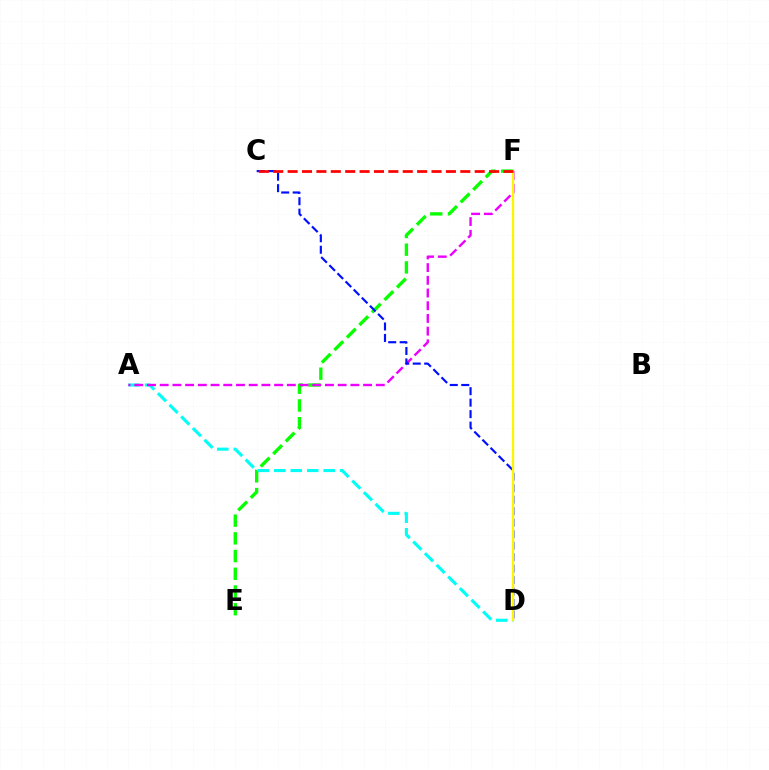{('E', 'F'): [{'color': '#08ff00', 'line_style': 'dashed', 'thickness': 2.41}], ('A', 'D'): [{'color': '#00fff6', 'line_style': 'dashed', 'thickness': 2.24}], ('A', 'F'): [{'color': '#ee00ff', 'line_style': 'dashed', 'thickness': 1.73}], ('C', 'D'): [{'color': '#0010ff', 'line_style': 'dashed', 'thickness': 1.56}], ('D', 'F'): [{'color': '#fcf500', 'line_style': 'solid', 'thickness': 1.67}], ('C', 'F'): [{'color': '#ff0000', 'line_style': 'dashed', 'thickness': 1.95}]}